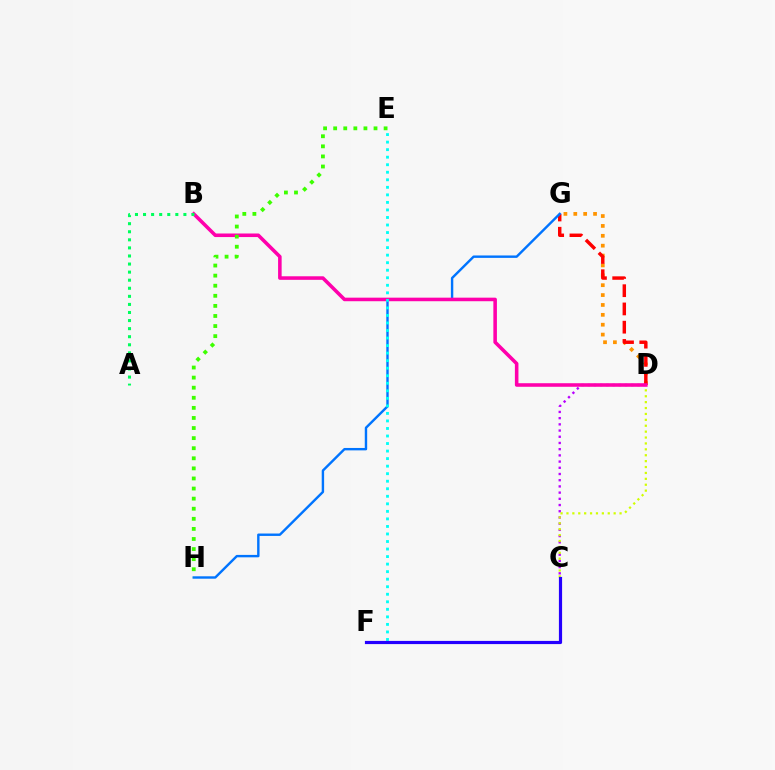{('C', 'D'): [{'color': '#b900ff', 'line_style': 'dotted', 'thickness': 1.69}, {'color': '#d1ff00', 'line_style': 'dotted', 'thickness': 1.6}], ('D', 'G'): [{'color': '#ff9400', 'line_style': 'dotted', 'thickness': 2.68}, {'color': '#ff0000', 'line_style': 'dashed', 'thickness': 2.48}], ('G', 'H'): [{'color': '#0074ff', 'line_style': 'solid', 'thickness': 1.73}], ('B', 'D'): [{'color': '#ff00ac', 'line_style': 'solid', 'thickness': 2.56}], ('E', 'F'): [{'color': '#00fff6', 'line_style': 'dotted', 'thickness': 2.05}], ('E', 'H'): [{'color': '#3dff00', 'line_style': 'dotted', 'thickness': 2.74}], ('A', 'B'): [{'color': '#00ff5c', 'line_style': 'dotted', 'thickness': 2.19}], ('C', 'F'): [{'color': '#2500ff', 'line_style': 'solid', 'thickness': 2.29}]}